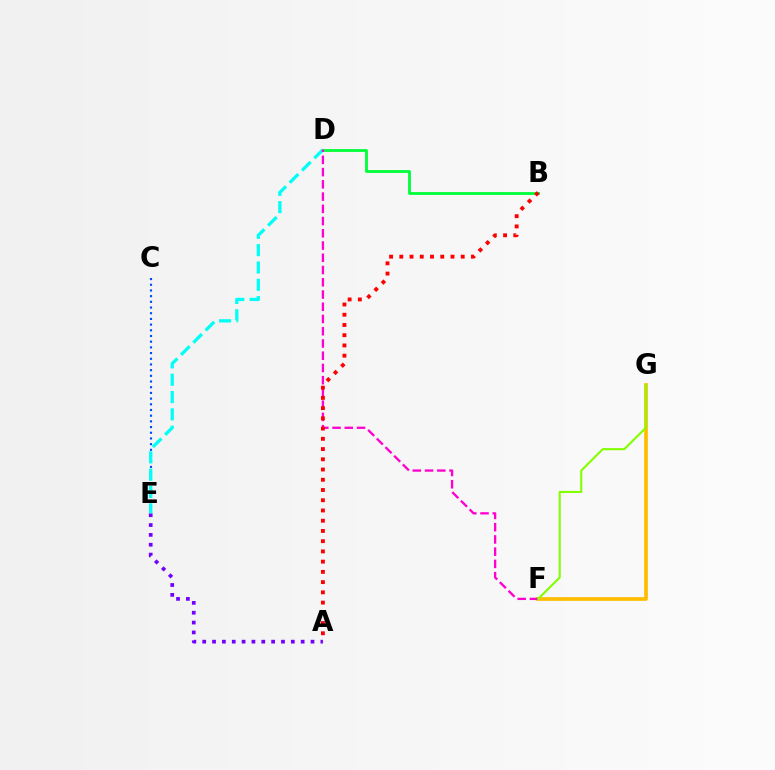{('F', 'G'): [{'color': '#ffbd00', 'line_style': 'solid', 'thickness': 2.66}, {'color': '#84ff00', 'line_style': 'solid', 'thickness': 1.52}], ('C', 'E'): [{'color': '#004bff', 'line_style': 'dotted', 'thickness': 1.55}], ('A', 'E'): [{'color': '#7200ff', 'line_style': 'dotted', 'thickness': 2.68}], ('D', 'E'): [{'color': '#00fff6', 'line_style': 'dashed', 'thickness': 2.35}], ('B', 'D'): [{'color': '#00ff39', 'line_style': 'solid', 'thickness': 2.02}], ('D', 'F'): [{'color': '#ff00cf', 'line_style': 'dashed', 'thickness': 1.66}], ('A', 'B'): [{'color': '#ff0000', 'line_style': 'dotted', 'thickness': 2.78}]}